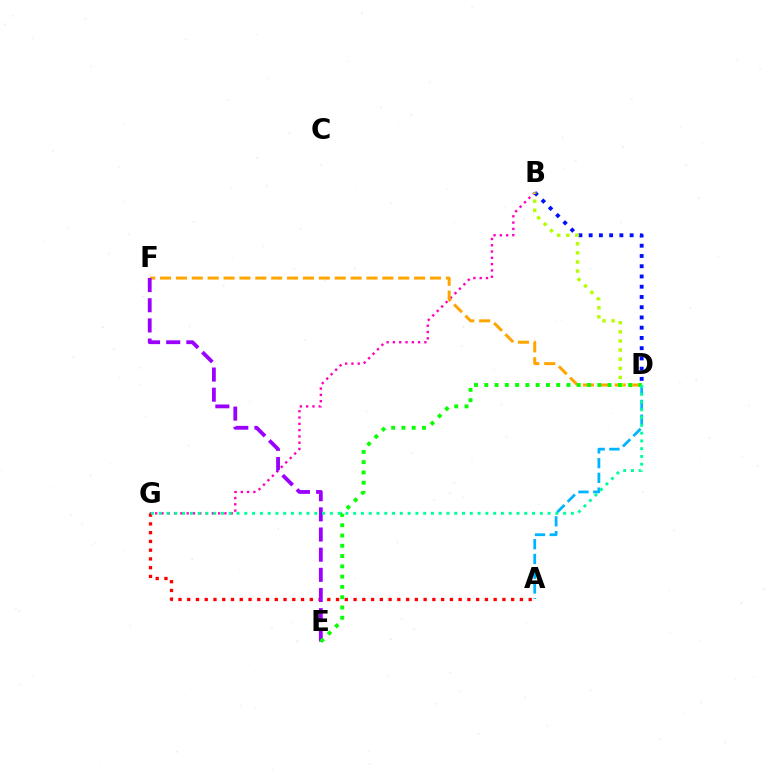{('B', 'D'): [{'color': '#0010ff', 'line_style': 'dotted', 'thickness': 2.78}, {'color': '#b3ff00', 'line_style': 'dotted', 'thickness': 2.47}], ('B', 'G'): [{'color': '#ff00bd', 'line_style': 'dotted', 'thickness': 1.71}], ('D', 'F'): [{'color': '#ffa500', 'line_style': 'dashed', 'thickness': 2.16}], ('A', 'D'): [{'color': '#00b5ff', 'line_style': 'dashed', 'thickness': 2.0}], ('A', 'G'): [{'color': '#ff0000', 'line_style': 'dotted', 'thickness': 2.38}], ('E', 'F'): [{'color': '#9b00ff', 'line_style': 'dashed', 'thickness': 2.74}], ('D', 'E'): [{'color': '#08ff00', 'line_style': 'dotted', 'thickness': 2.79}], ('D', 'G'): [{'color': '#00ff9d', 'line_style': 'dotted', 'thickness': 2.11}]}